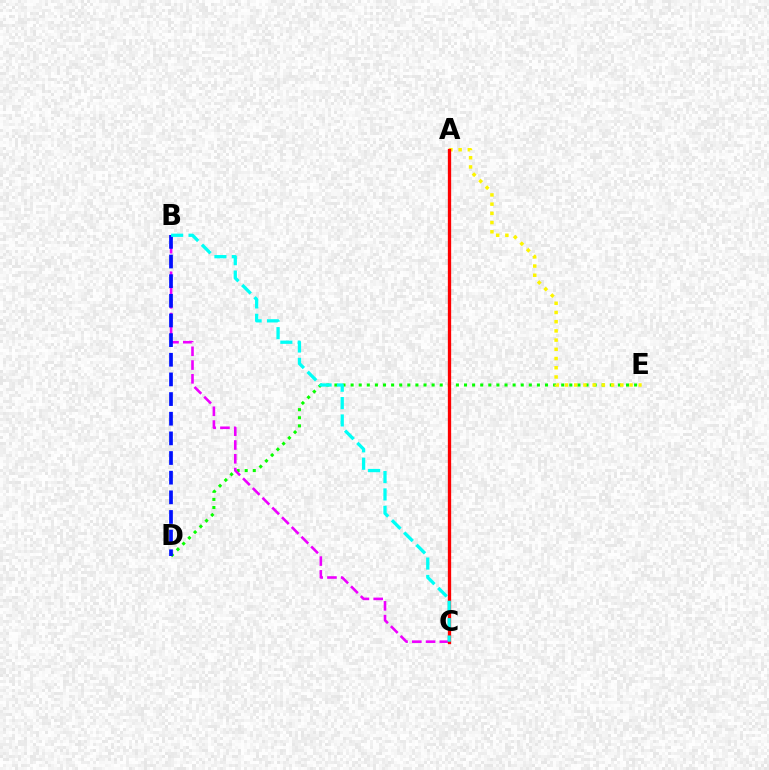{('D', 'E'): [{'color': '#08ff00', 'line_style': 'dotted', 'thickness': 2.2}], ('B', 'C'): [{'color': '#ee00ff', 'line_style': 'dashed', 'thickness': 1.87}, {'color': '#00fff6', 'line_style': 'dashed', 'thickness': 2.36}], ('A', 'E'): [{'color': '#fcf500', 'line_style': 'dotted', 'thickness': 2.5}], ('B', 'D'): [{'color': '#0010ff', 'line_style': 'dashed', 'thickness': 2.67}], ('A', 'C'): [{'color': '#ff0000', 'line_style': 'solid', 'thickness': 2.38}]}